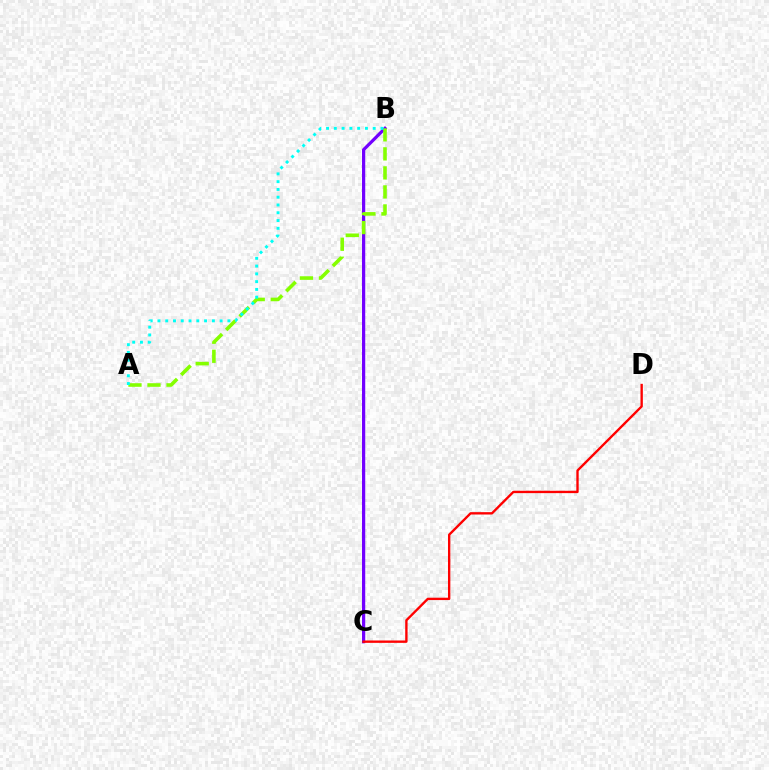{('B', 'C'): [{'color': '#7200ff', 'line_style': 'solid', 'thickness': 2.32}], ('A', 'B'): [{'color': '#84ff00', 'line_style': 'dashed', 'thickness': 2.58}, {'color': '#00fff6', 'line_style': 'dotted', 'thickness': 2.11}], ('C', 'D'): [{'color': '#ff0000', 'line_style': 'solid', 'thickness': 1.7}]}